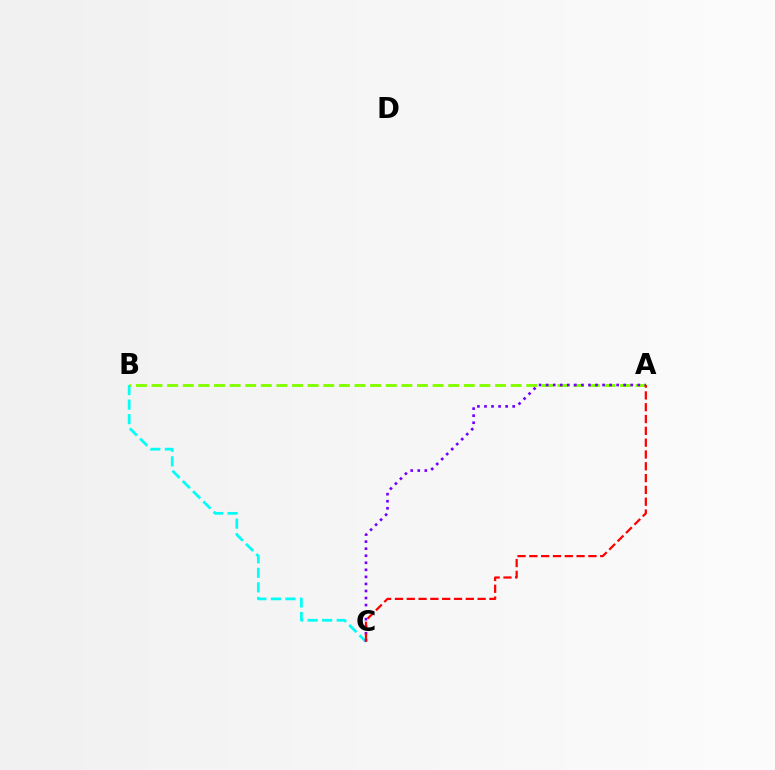{('B', 'C'): [{'color': '#00fff6', 'line_style': 'dashed', 'thickness': 1.97}], ('A', 'B'): [{'color': '#84ff00', 'line_style': 'dashed', 'thickness': 2.12}], ('A', 'C'): [{'color': '#7200ff', 'line_style': 'dotted', 'thickness': 1.92}, {'color': '#ff0000', 'line_style': 'dashed', 'thickness': 1.6}]}